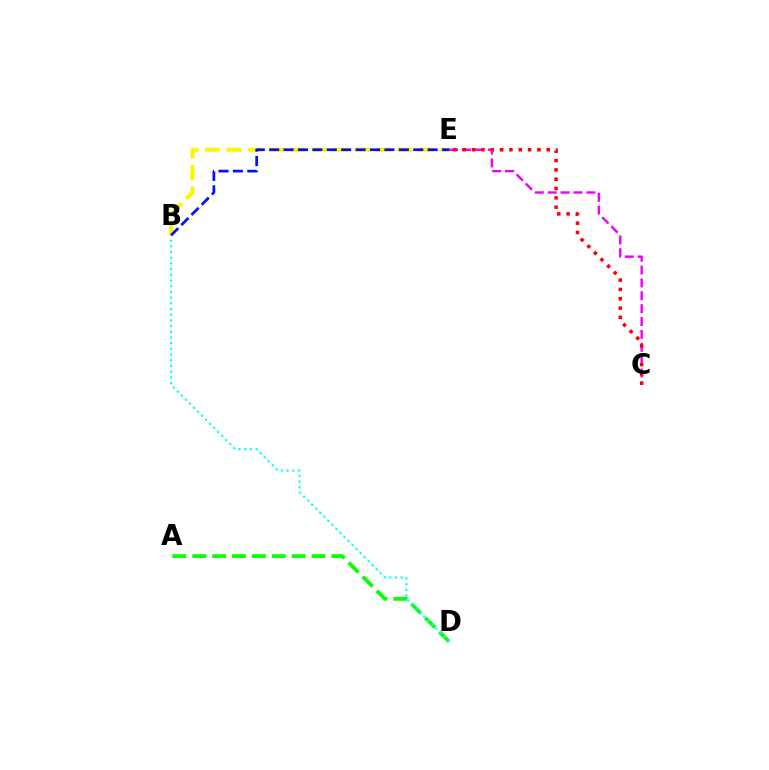{('A', 'D'): [{'color': '#08ff00', 'line_style': 'dashed', 'thickness': 2.7}], ('B', 'E'): [{'color': '#fcf500', 'line_style': 'dashed', 'thickness': 2.91}, {'color': '#0010ff', 'line_style': 'dashed', 'thickness': 1.96}], ('C', 'E'): [{'color': '#ee00ff', 'line_style': 'dashed', 'thickness': 1.75}, {'color': '#ff0000', 'line_style': 'dotted', 'thickness': 2.54}], ('B', 'D'): [{'color': '#00fff6', 'line_style': 'dotted', 'thickness': 1.55}]}